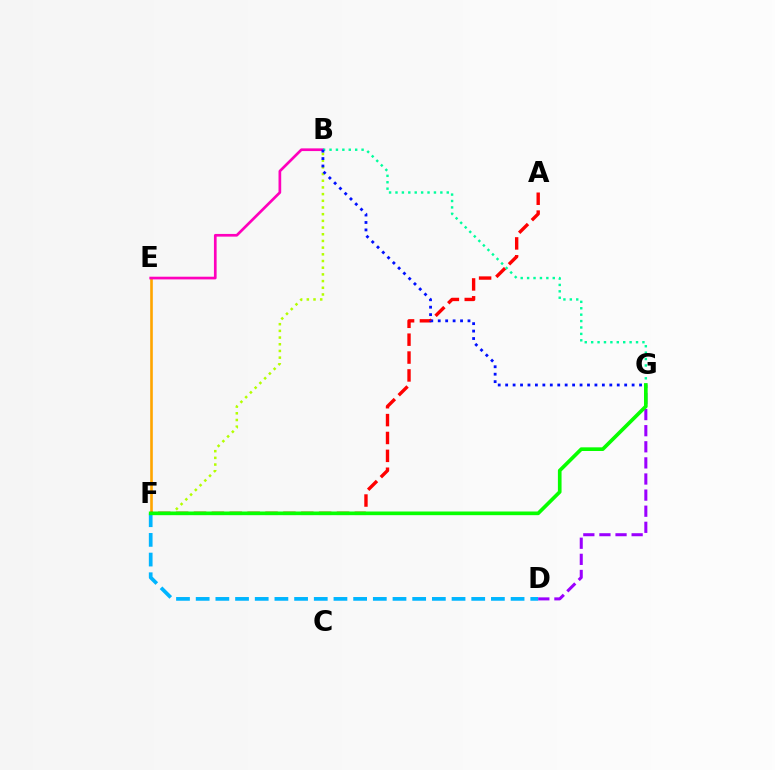{('E', 'F'): [{'color': '#ffa500', 'line_style': 'solid', 'thickness': 1.89}], ('A', 'F'): [{'color': '#ff0000', 'line_style': 'dashed', 'thickness': 2.43}], ('D', 'F'): [{'color': '#00b5ff', 'line_style': 'dashed', 'thickness': 2.67}], ('D', 'G'): [{'color': '#9b00ff', 'line_style': 'dashed', 'thickness': 2.19}], ('B', 'E'): [{'color': '#ff00bd', 'line_style': 'solid', 'thickness': 1.94}], ('B', 'F'): [{'color': '#b3ff00', 'line_style': 'dotted', 'thickness': 1.82}], ('B', 'G'): [{'color': '#00ff9d', 'line_style': 'dotted', 'thickness': 1.74}, {'color': '#0010ff', 'line_style': 'dotted', 'thickness': 2.02}], ('F', 'G'): [{'color': '#08ff00', 'line_style': 'solid', 'thickness': 2.64}]}